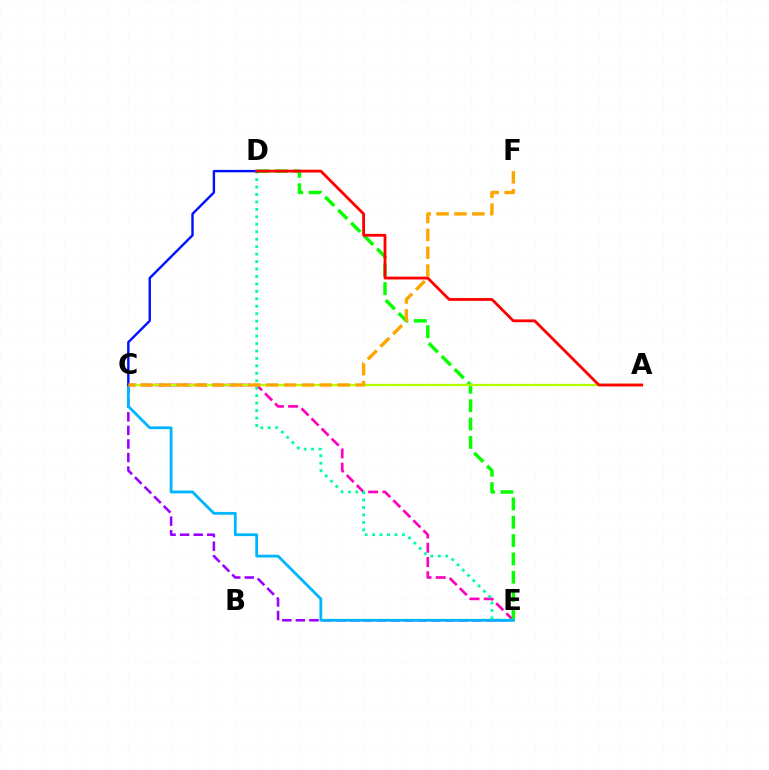{('C', 'E'): [{'color': '#9b00ff', 'line_style': 'dashed', 'thickness': 1.84}, {'color': '#ff00bd', 'line_style': 'dashed', 'thickness': 1.93}, {'color': '#00b5ff', 'line_style': 'solid', 'thickness': 2.01}], ('D', 'E'): [{'color': '#00ff9d', 'line_style': 'dotted', 'thickness': 2.02}, {'color': '#08ff00', 'line_style': 'dashed', 'thickness': 2.49}], ('A', 'C'): [{'color': '#b3ff00', 'line_style': 'solid', 'thickness': 1.64}], ('C', 'D'): [{'color': '#0010ff', 'line_style': 'solid', 'thickness': 1.72}], ('A', 'D'): [{'color': '#ff0000', 'line_style': 'solid', 'thickness': 2.03}], ('C', 'F'): [{'color': '#ffa500', 'line_style': 'dashed', 'thickness': 2.43}]}